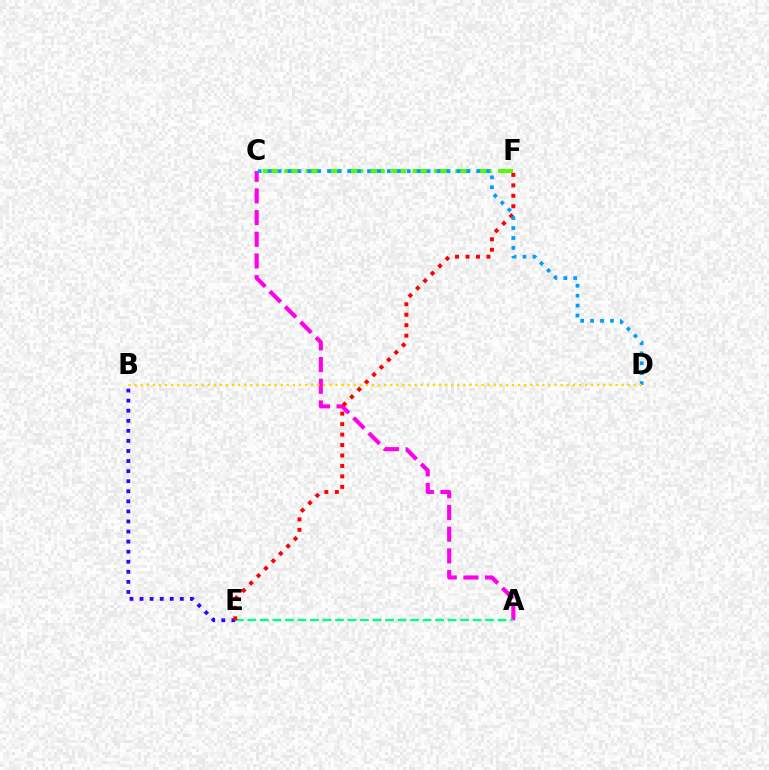{('A', 'C'): [{'color': '#ff00ed', 'line_style': 'dashed', 'thickness': 2.95}], ('B', 'E'): [{'color': '#3700ff', 'line_style': 'dotted', 'thickness': 2.74}], ('C', 'F'): [{'color': '#4fff00', 'line_style': 'dashed', 'thickness': 2.9}], ('A', 'E'): [{'color': '#00ff86', 'line_style': 'dashed', 'thickness': 1.7}], ('E', 'F'): [{'color': '#ff0000', 'line_style': 'dotted', 'thickness': 2.84}], ('C', 'D'): [{'color': '#009eff', 'line_style': 'dotted', 'thickness': 2.7}], ('B', 'D'): [{'color': '#ffd500', 'line_style': 'dotted', 'thickness': 1.65}]}